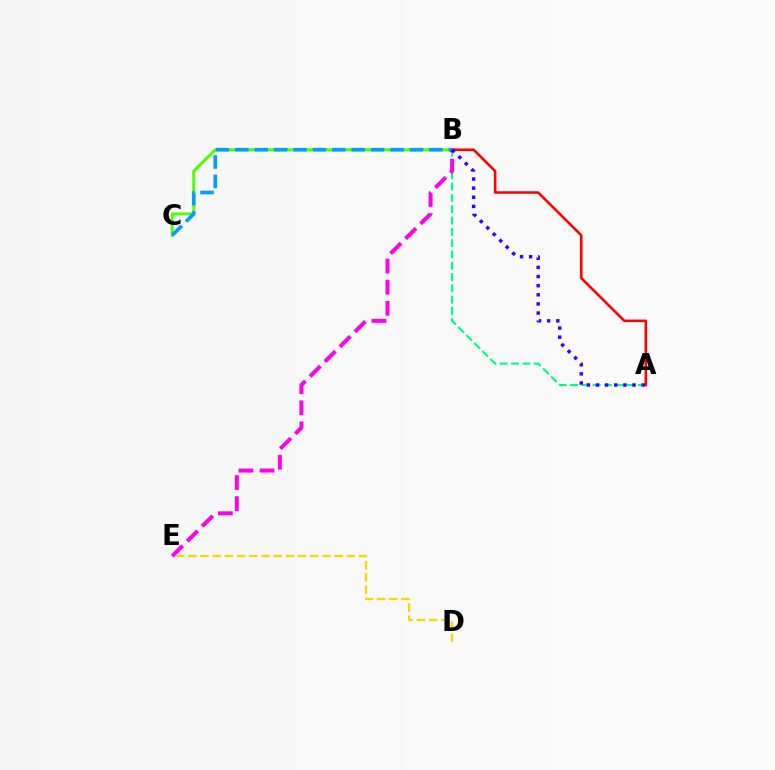{('B', 'C'): [{'color': '#4fff00', 'line_style': 'solid', 'thickness': 2.13}, {'color': '#009eff', 'line_style': 'dashed', 'thickness': 2.64}], ('A', 'B'): [{'color': '#00ff86', 'line_style': 'dashed', 'thickness': 1.54}, {'color': '#ff0000', 'line_style': 'solid', 'thickness': 1.84}, {'color': '#3700ff', 'line_style': 'dotted', 'thickness': 2.48}], ('B', 'E'): [{'color': '#ff00ed', 'line_style': 'dashed', 'thickness': 2.87}], ('D', 'E'): [{'color': '#ffd500', 'line_style': 'dashed', 'thickness': 1.66}]}